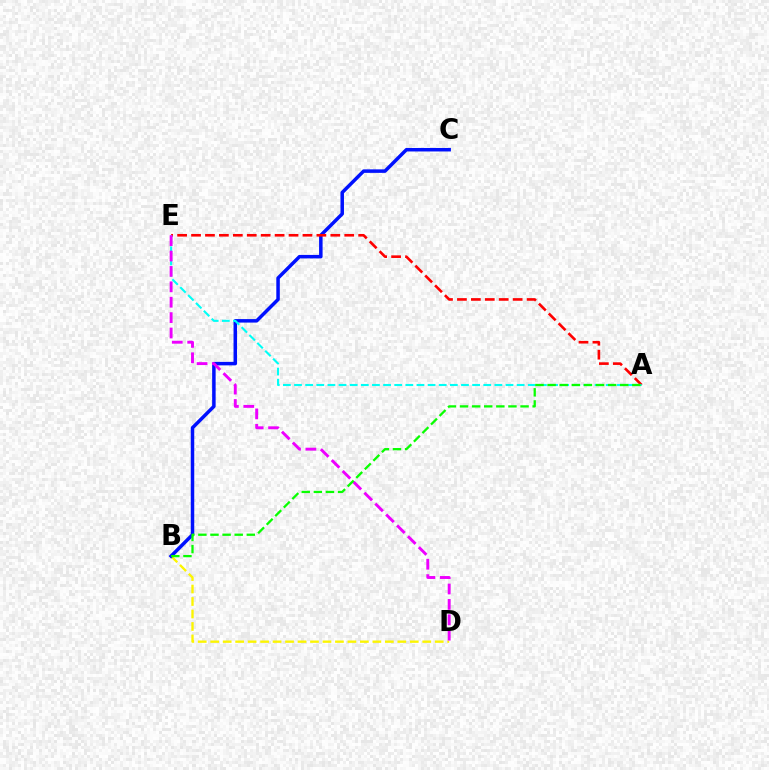{('B', 'D'): [{'color': '#fcf500', 'line_style': 'dashed', 'thickness': 1.69}], ('B', 'C'): [{'color': '#0010ff', 'line_style': 'solid', 'thickness': 2.52}], ('A', 'E'): [{'color': '#ff0000', 'line_style': 'dashed', 'thickness': 1.89}, {'color': '#00fff6', 'line_style': 'dashed', 'thickness': 1.51}], ('D', 'E'): [{'color': '#ee00ff', 'line_style': 'dashed', 'thickness': 2.09}], ('A', 'B'): [{'color': '#08ff00', 'line_style': 'dashed', 'thickness': 1.64}]}